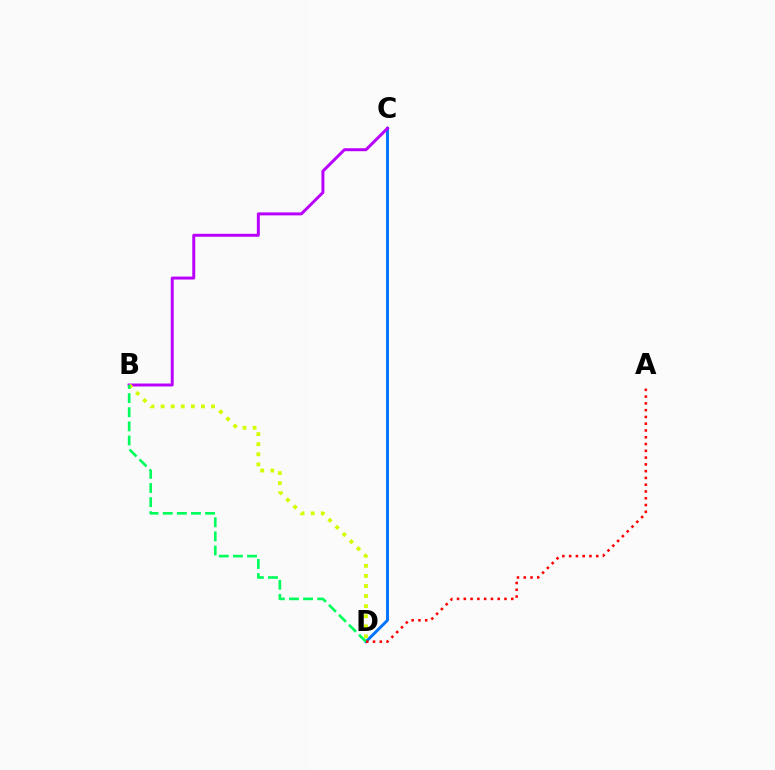{('C', 'D'): [{'color': '#0074ff', 'line_style': 'solid', 'thickness': 2.1}], ('B', 'C'): [{'color': '#b900ff', 'line_style': 'solid', 'thickness': 2.13}], ('B', 'D'): [{'color': '#d1ff00', 'line_style': 'dotted', 'thickness': 2.74}, {'color': '#00ff5c', 'line_style': 'dashed', 'thickness': 1.92}], ('A', 'D'): [{'color': '#ff0000', 'line_style': 'dotted', 'thickness': 1.84}]}